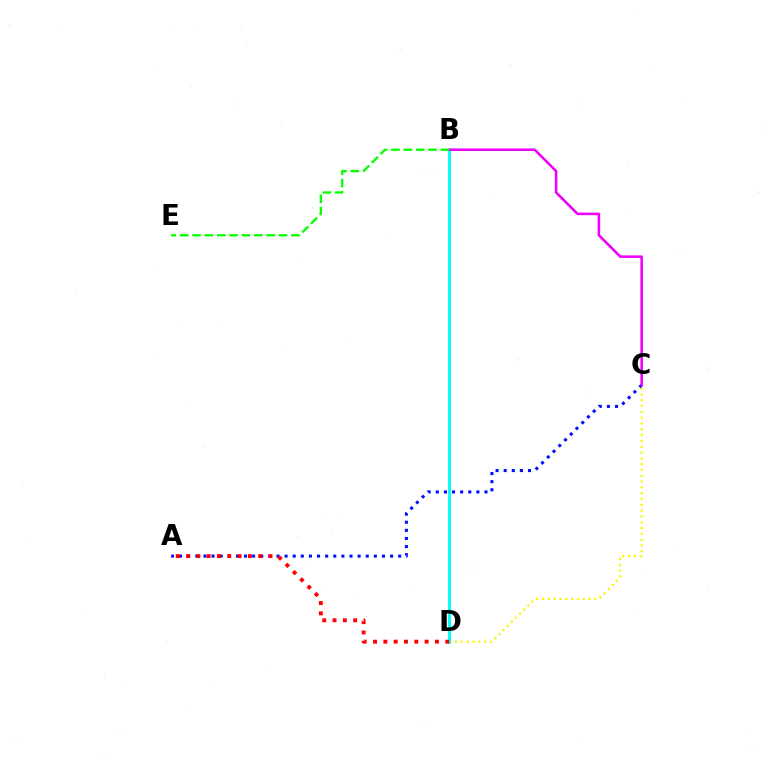{('C', 'D'): [{'color': '#fcf500', 'line_style': 'dotted', 'thickness': 1.58}], ('A', 'C'): [{'color': '#0010ff', 'line_style': 'dotted', 'thickness': 2.2}], ('B', 'D'): [{'color': '#00fff6', 'line_style': 'solid', 'thickness': 2.11}], ('B', 'C'): [{'color': '#ee00ff', 'line_style': 'solid', 'thickness': 1.83}], ('A', 'D'): [{'color': '#ff0000', 'line_style': 'dotted', 'thickness': 2.8}], ('B', 'E'): [{'color': '#08ff00', 'line_style': 'dashed', 'thickness': 1.68}]}